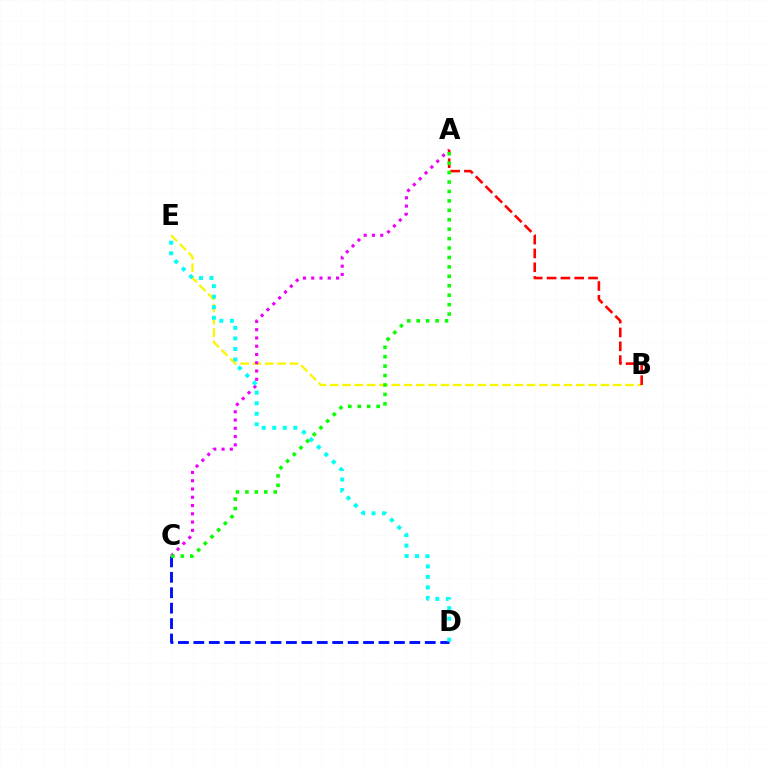{('B', 'E'): [{'color': '#fcf500', 'line_style': 'dashed', 'thickness': 1.67}], ('C', 'D'): [{'color': '#0010ff', 'line_style': 'dashed', 'thickness': 2.1}], ('A', 'C'): [{'color': '#ee00ff', 'line_style': 'dotted', 'thickness': 2.25}, {'color': '#08ff00', 'line_style': 'dotted', 'thickness': 2.56}], ('D', 'E'): [{'color': '#00fff6', 'line_style': 'dotted', 'thickness': 2.86}], ('A', 'B'): [{'color': '#ff0000', 'line_style': 'dashed', 'thickness': 1.88}]}